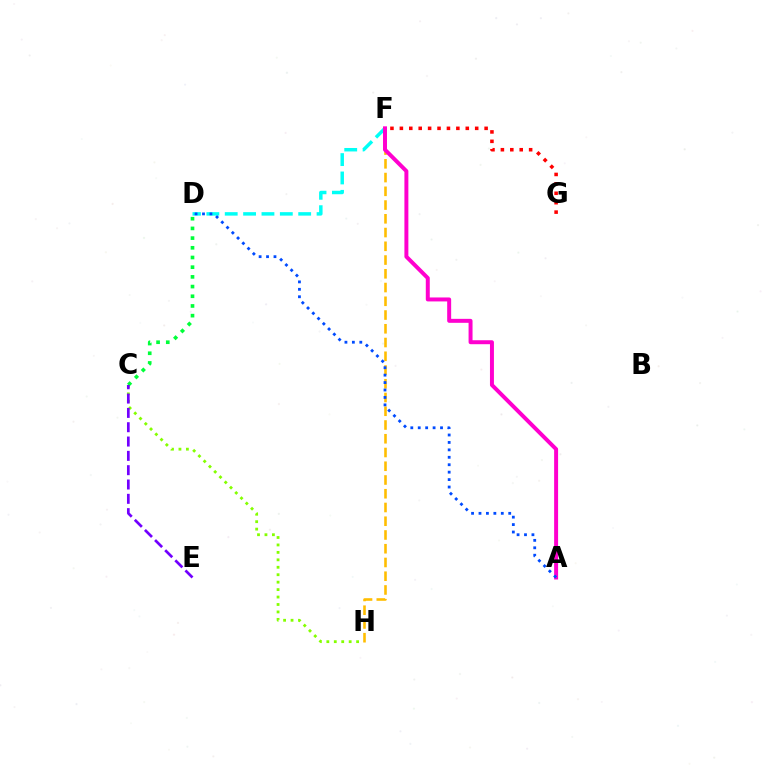{('C', 'H'): [{'color': '#84ff00', 'line_style': 'dotted', 'thickness': 2.02}], ('F', 'H'): [{'color': '#ffbd00', 'line_style': 'dashed', 'thickness': 1.87}], ('D', 'F'): [{'color': '#00fff6', 'line_style': 'dashed', 'thickness': 2.5}], ('A', 'F'): [{'color': '#ff00cf', 'line_style': 'solid', 'thickness': 2.86}], ('C', 'D'): [{'color': '#00ff39', 'line_style': 'dotted', 'thickness': 2.63}], ('C', 'E'): [{'color': '#7200ff', 'line_style': 'dashed', 'thickness': 1.95}], ('A', 'D'): [{'color': '#004bff', 'line_style': 'dotted', 'thickness': 2.02}], ('F', 'G'): [{'color': '#ff0000', 'line_style': 'dotted', 'thickness': 2.56}]}